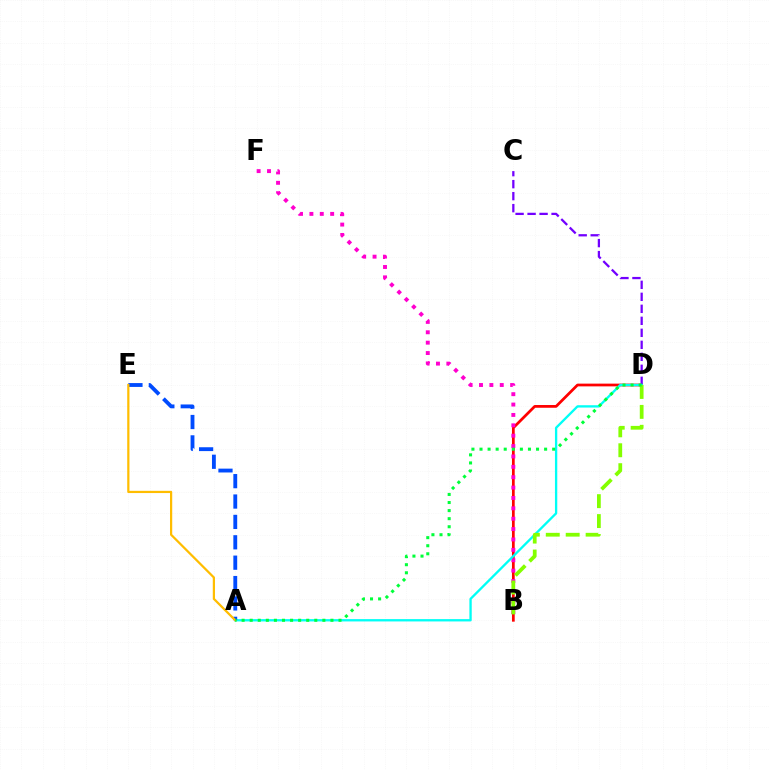{('B', 'D'): [{'color': '#ff0000', 'line_style': 'solid', 'thickness': 1.98}, {'color': '#84ff00', 'line_style': 'dashed', 'thickness': 2.71}], ('C', 'D'): [{'color': '#7200ff', 'line_style': 'dashed', 'thickness': 1.63}], ('B', 'F'): [{'color': '#ff00cf', 'line_style': 'dotted', 'thickness': 2.82}], ('A', 'D'): [{'color': '#00fff6', 'line_style': 'solid', 'thickness': 1.68}, {'color': '#00ff39', 'line_style': 'dotted', 'thickness': 2.19}], ('A', 'E'): [{'color': '#004bff', 'line_style': 'dashed', 'thickness': 2.77}, {'color': '#ffbd00', 'line_style': 'solid', 'thickness': 1.6}]}